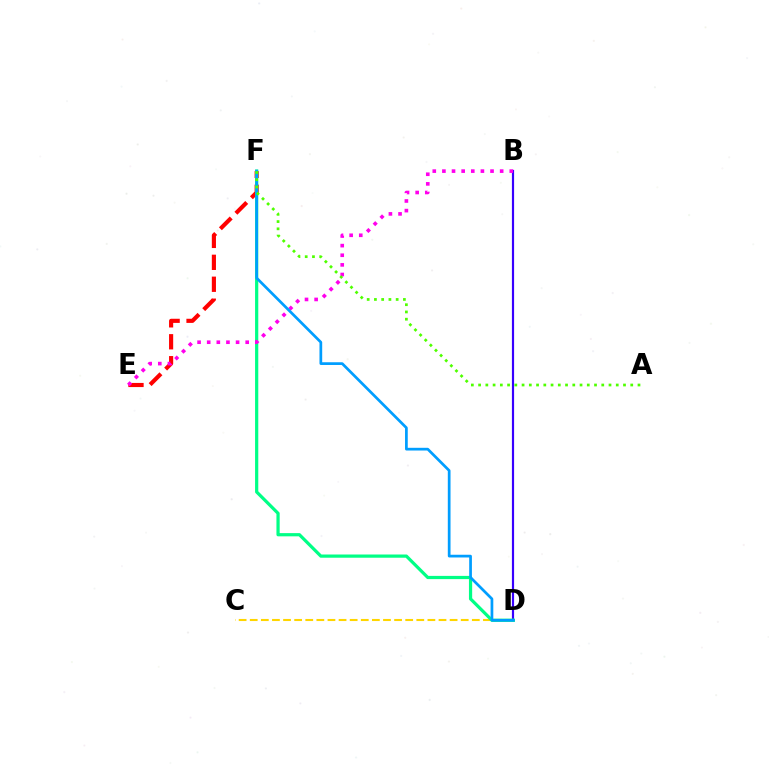{('E', 'F'): [{'color': '#ff0000', 'line_style': 'dashed', 'thickness': 2.98}], ('B', 'D'): [{'color': '#3700ff', 'line_style': 'solid', 'thickness': 1.57}], ('C', 'D'): [{'color': '#ffd500', 'line_style': 'dashed', 'thickness': 1.51}], ('D', 'F'): [{'color': '#00ff86', 'line_style': 'solid', 'thickness': 2.32}, {'color': '#009eff', 'line_style': 'solid', 'thickness': 1.96}], ('B', 'E'): [{'color': '#ff00ed', 'line_style': 'dotted', 'thickness': 2.62}], ('A', 'F'): [{'color': '#4fff00', 'line_style': 'dotted', 'thickness': 1.97}]}